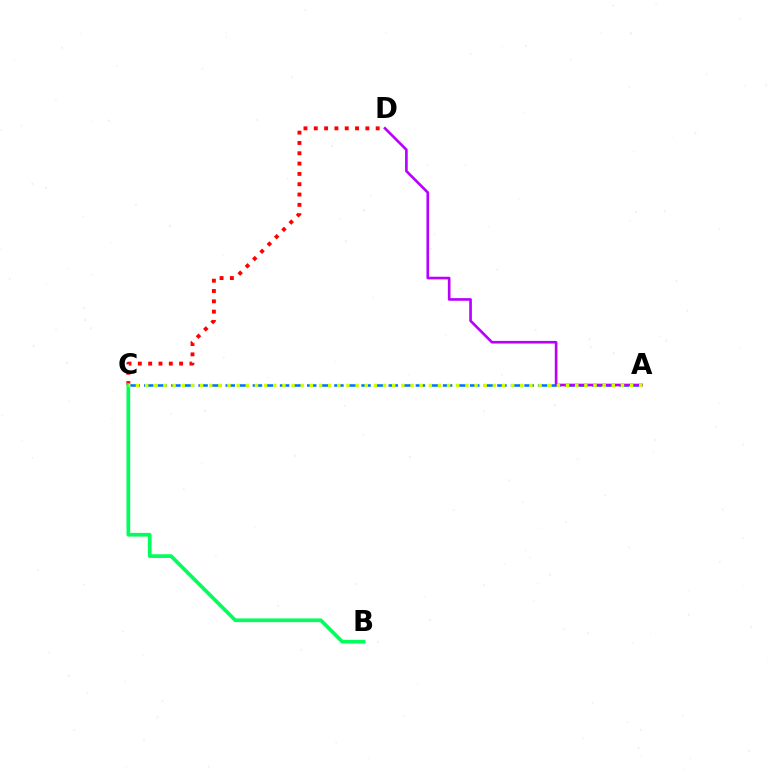{('C', 'D'): [{'color': '#ff0000', 'line_style': 'dotted', 'thickness': 2.8}], ('A', 'C'): [{'color': '#0074ff', 'line_style': 'dashed', 'thickness': 1.85}, {'color': '#d1ff00', 'line_style': 'dotted', 'thickness': 2.49}], ('B', 'C'): [{'color': '#00ff5c', 'line_style': 'solid', 'thickness': 2.66}], ('A', 'D'): [{'color': '#b900ff', 'line_style': 'solid', 'thickness': 1.9}]}